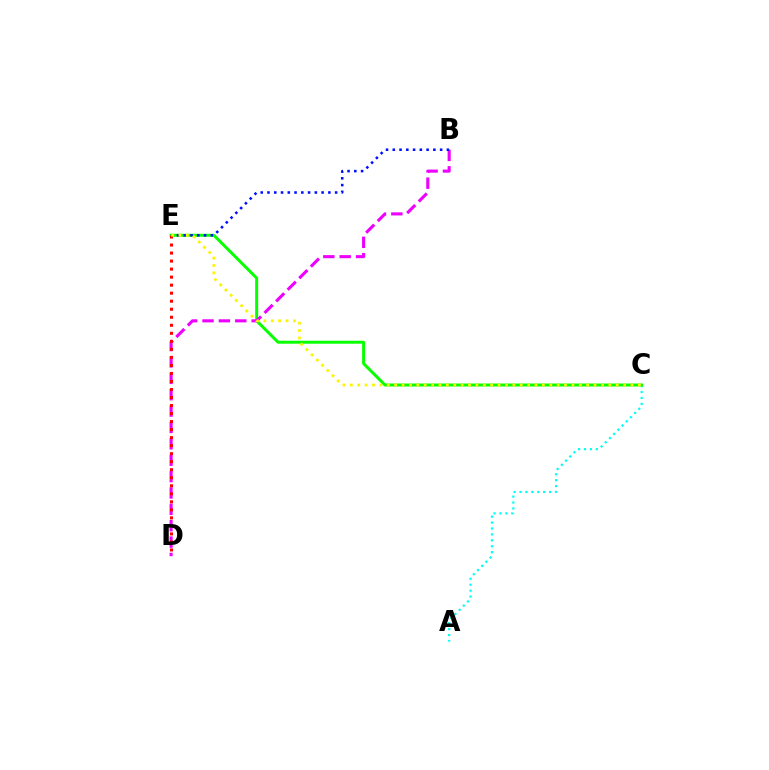{('A', 'C'): [{'color': '#00fff6', 'line_style': 'dotted', 'thickness': 1.61}], ('C', 'E'): [{'color': '#08ff00', 'line_style': 'solid', 'thickness': 2.15}, {'color': '#fcf500', 'line_style': 'dotted', 'thickness': 2.01}], ('B', 'D'): [{'color': '#ee00ff', 'line_style': 'dashed', 'thickness': 2.22}], ('B', 'E'): [{'color': '#0010ff', 'line_style': 'dotted', 'thickness': 1.84}], ('D', 'E'): [{'color': '#ff0000', 'line_style': 'dotted', 'thickness': 2.18}]}